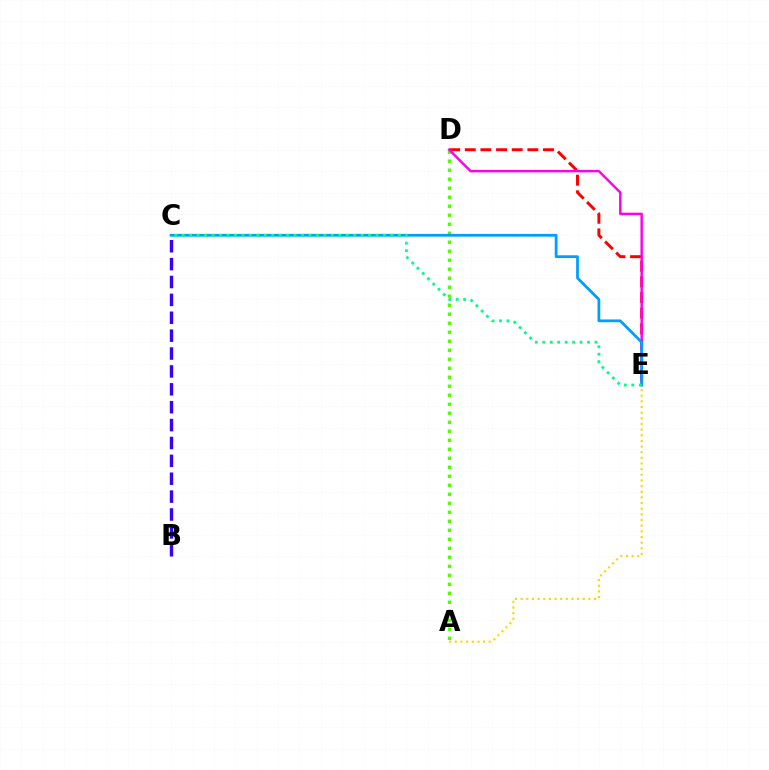{('D', 'E'): [{'color': '#ff0000', 'line_style': 'dashed', 'thickness': 2.13}, {'color': '#ff00ed', 'line_style': 'solid', 'thickness': 1.76}], ('B', 'C'): [{'color': '#3700ff', 'line_style': 'dashed', 'thickness': 2.43}], ('A', 'D'): [{'color': '#4fff00', 'line_style': 'dotted', 'thickness': 2.45}], ('A', 'E'): [{'color': '#ffd500', 'line_style': 'dotted', 'thickness': 1.53}], ('C', 'E'): [{'color': '#009eff', 'line_style': 'solid', 'thickness': 2.0}, {'color': '#00ff86', 'line_style': 'dotted', 'thickness': 2.03}]}